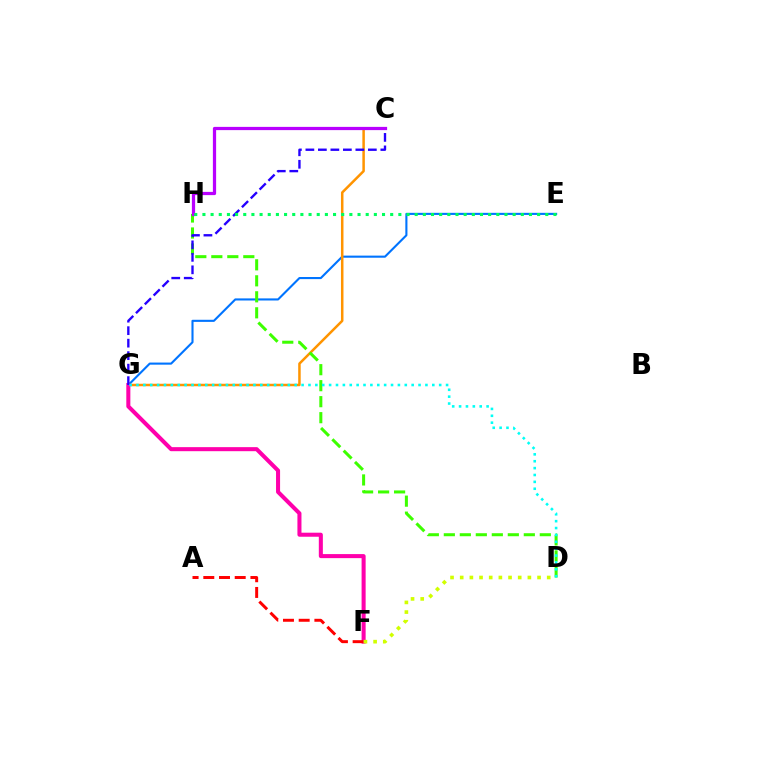{('E', 'G'): [{'color': '#0074ff', 'line_style': 'solid', 'thickness': 1.52}], ('C', 'G'): [{'color': '#ff9400', 'line_style': 'solid', 'thickness': 1.8}, {'color': '#2500ff', 'line_style': 'dashed', 'thickness': 1.7}], ('F', 'G'): [{'color': '#ff00ac', 'line_style': 'solid', 'thickness': 2.91}], ('D', 'H'): [{'color': '#3dff00', 'line_style': 'dashed', 'thickness': 2.17}], ('A', 'F'): [{'color': '#ff0000', 'line_style': 'dashed', 'thickness': 2.13}], ('D', 'G'): [{'color': '#00fff6', 'line_style': 'dotted', 'thickness': 1.87}], ('C', 'H'): [{'color': '#b900ff', 'line_style': 'solid', 'thickness': 2.33}], ('E', 'H'): [{'color': '#00ff5c', 'line_style': 'dotted', 'thickness': 2.22}], ('D', 'F'): [{'color': '#d1ff00', 'line_style': 'dotted', 'thickness': 2.63}]}